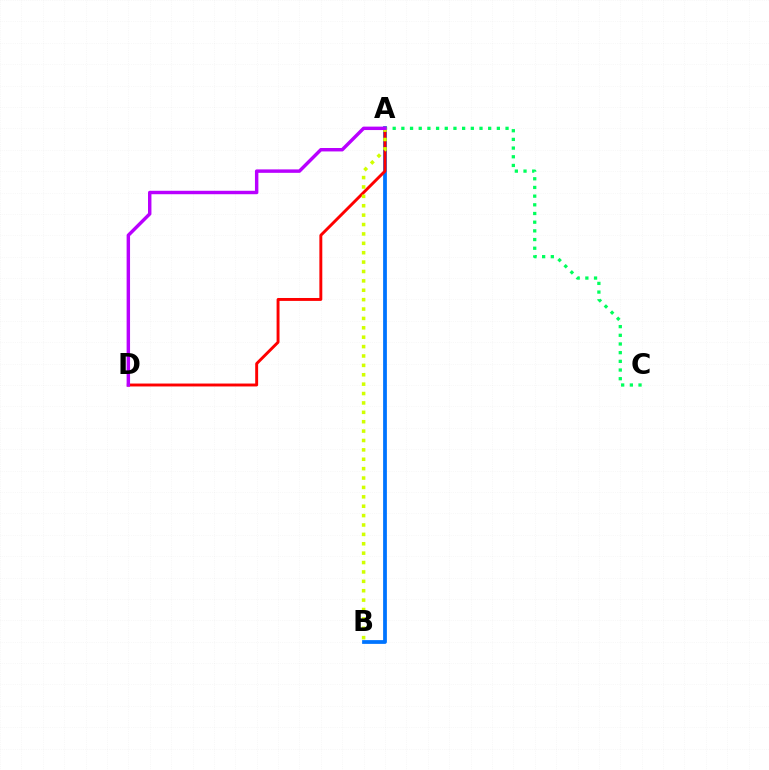{('A', 'B'): [{'color': '#0074ff', 'line_style': 'solid', 'thickness': 2.71}, {'color': '#d1ff00', 'line_style': 'dotted', 'thickness': 2.55}], ('A', 'D'): [{'color': '#ff0000', 'line_style': 'solid', 'thickness': 2.1}, {'color': '#b900ff', 'line_style': 'solid', 'thickness': 2.47}], ('A', 'C'): [{'color': '#00ff5c', 'line_style': 'dotted', 'thickness': 2.36}]}